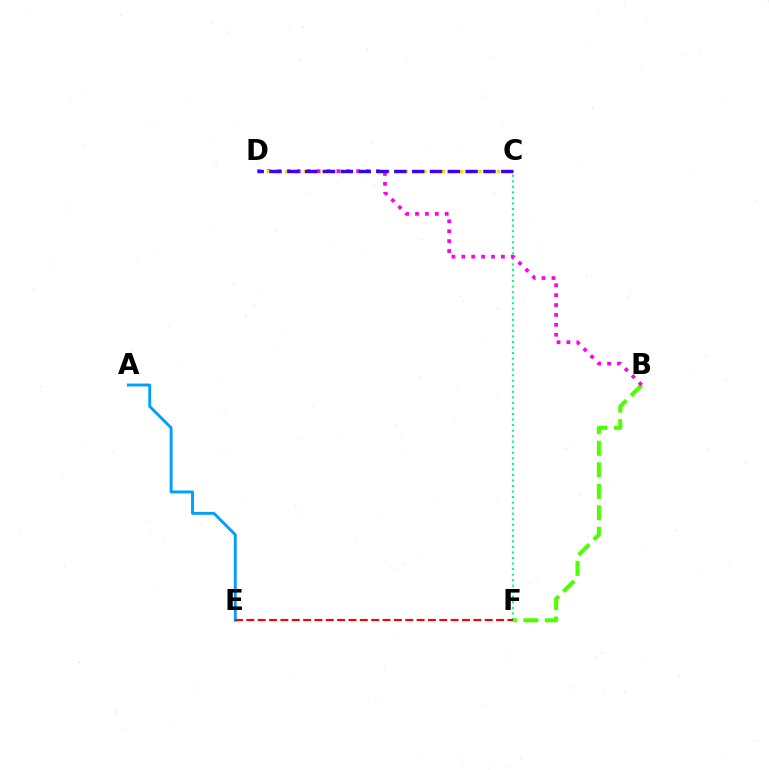{('B', 'F'): [{'color': '#4fff00', 'line_style': 'dashed', 'thickness': 2.92}], ('A', 'E'): [{'color': '#009eff', 'line_style': 'solid', 'thickness': 2.07}], ('C', 'F'): [{'color': '#00ff86', 'line_style': 'dotted', 'thickness': 1.51}], ('B', 'D'): [{'color': '#ff00ed', 'line_style': 'dotted', 'thickness': 2.69}], ('E', 'F'): [{'color': '#ff0000', 'line_style': 'dashed', 'thickness': 1.54}], ('C', 'D'): [{'color': '#ffd500', 'line_style': 'dotted', 'thickness': 2.5}, {'color': '#3700ff', 'line_style': 'dashed', 'thickness': 2.42}]}